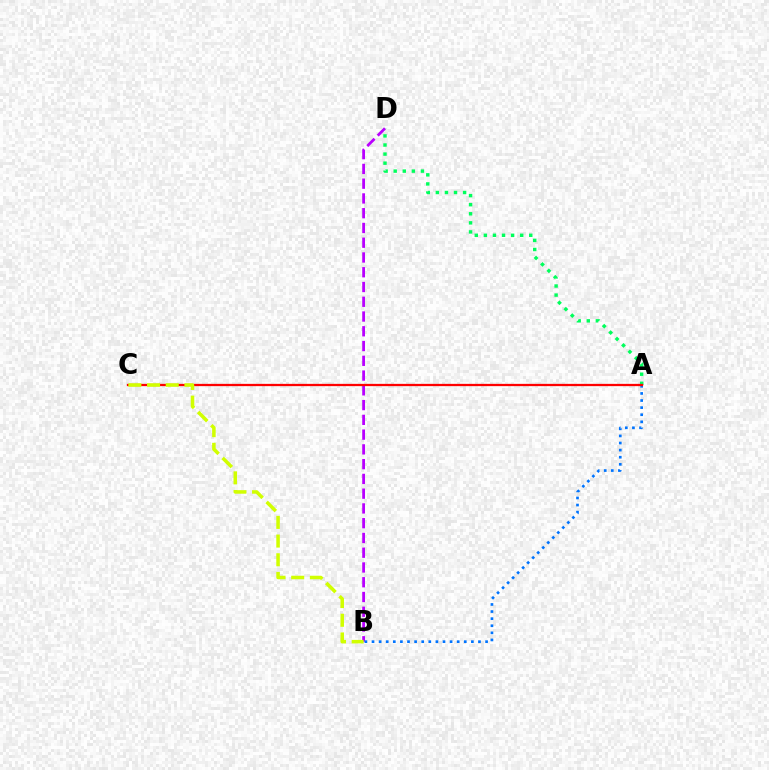{('A', 'D'): [{'color': '#00ff5c', 'line_style': 'dotted', 'thickness': 2.47}], ('B', 'D'): [{'color': '#b900ff', 'line_style': 'dashed', 'thickness': 2.01}], ('A', 'B'): [{'color': '#0074ff', 'line_style': 'dotted', 'thickness': 1.93}], ('A', 'C'): [{'color': '#ff0000', 'line_style': 'solid', 'thickness': 1.64}], ('B', 'C'): [{'color': '#d1ff00', 'line_style': 'dashed', 'thickness': 2.54}]}